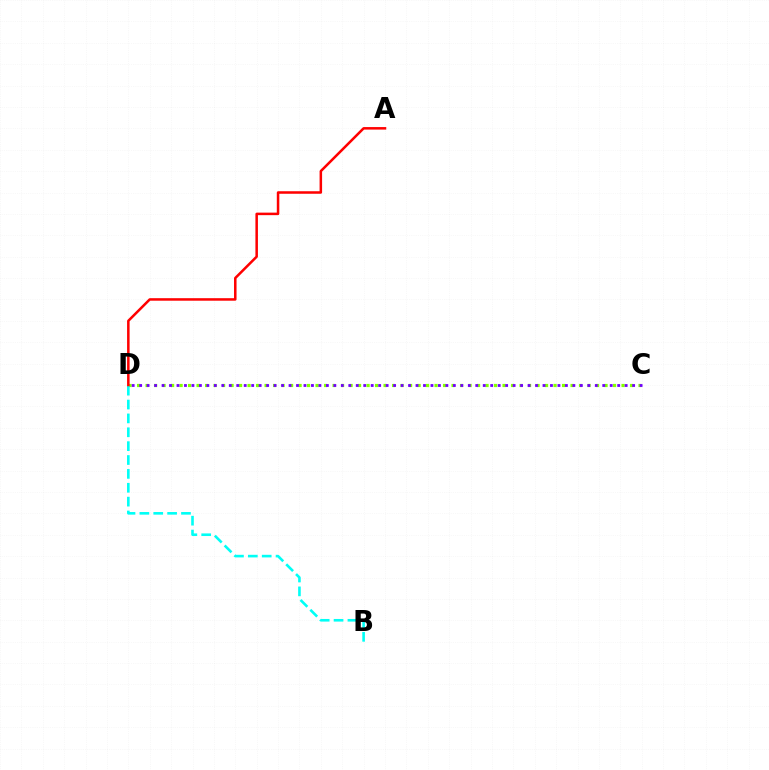{('C', 'D'): [{'color': '#84ff00', 'line_style': 'dotted', 'thickness': 2.31}, {'color': '#7200ff', 'line_style': 'dotted', 'thickness': 2.03}], ('B', 'D'): [{'color': '#00fff6', 'line_style': 'dashed', 'thickness': 1.88}], ('A', 'D'): [{'color': '#ff0000', 'line_style': 'solid', 'thickness': 1.82}]}